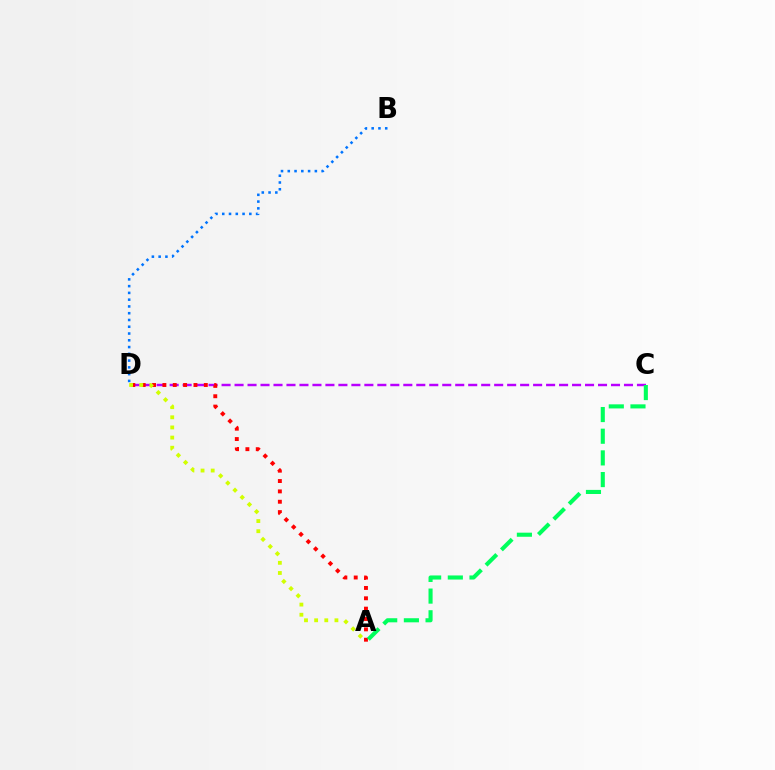{('C', 'D'): [{'color': '#b900ff', 'line_style': 'dashed', 'thickness': 1.76}], ('A', 'D'): [{'color': '#ff0000', 'line_style': 'dotted', 'thickness': 2.81}, {'color': '#d1ff00', 'line_style': 'dotted', 'thickness': 2.76}], ('A', 'C'): [{'color': '#00ff5c', 'line_style': 'dashed', 'thickness': 2.94}], ('B', 'D'): [{'color': '#0074ff', 'line_style': 'dotted', 'thickness': 1.84}]}